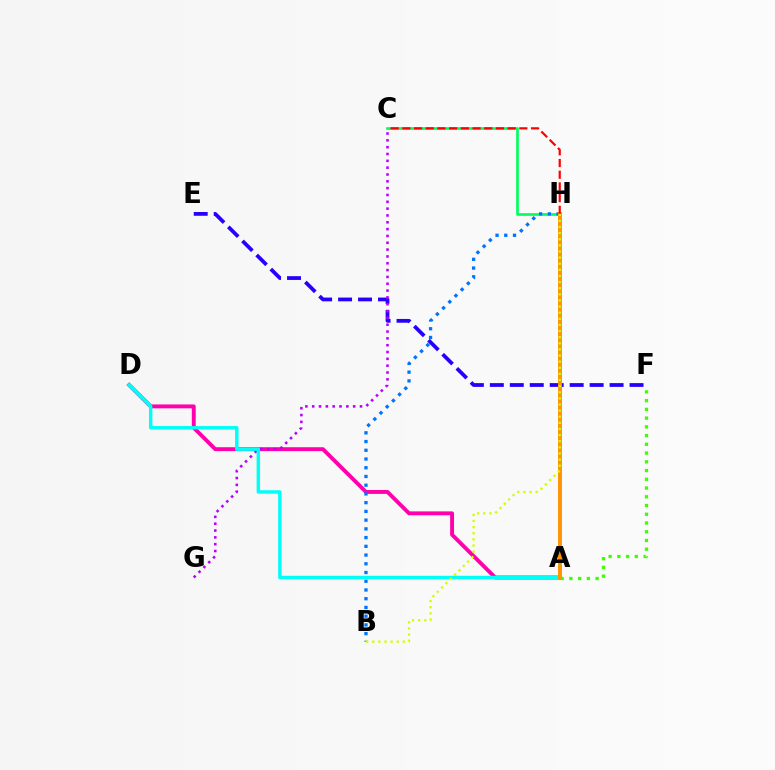{('E', 'F'): [{'color': '#2500ff', 'line_style': 'dashed', 'thickness': 2.71}], ('C', 'H'): [{'color': '#00ff5c', 'line_style': 'solid', 'thickness': 1.92}, {'color': '#ff0000', 'line_style': 'dashed', 'thickness': 1.59}], ('A', 'D'): [{'color': '#ff00ac', 'line_style': 'solid', 'thickness': 2.8}, {'color': '#00fff6', 'line_style': 'solid', 'thickness': 2.48}], ('B', 'H'): [{'color': '#0074ff', 'line_style': 'dotted', 'thickness': 2.37}, {'color': '#d1ff00', 'line_style': 'dotted', 'thickness': 1.66}], ('C', 'G'): [{'color': '#b900ff', 'line_style': 'dotted', 'thickness': 1.86}], ('A', 'F'): [{'color': '#3dff00', 'line_style': 'dotted', 'thickness': 2.37}], ('A', 'H'): [{'color': '#ff9400', 'line_style': 'solid', 'thickness': 2.82}]}